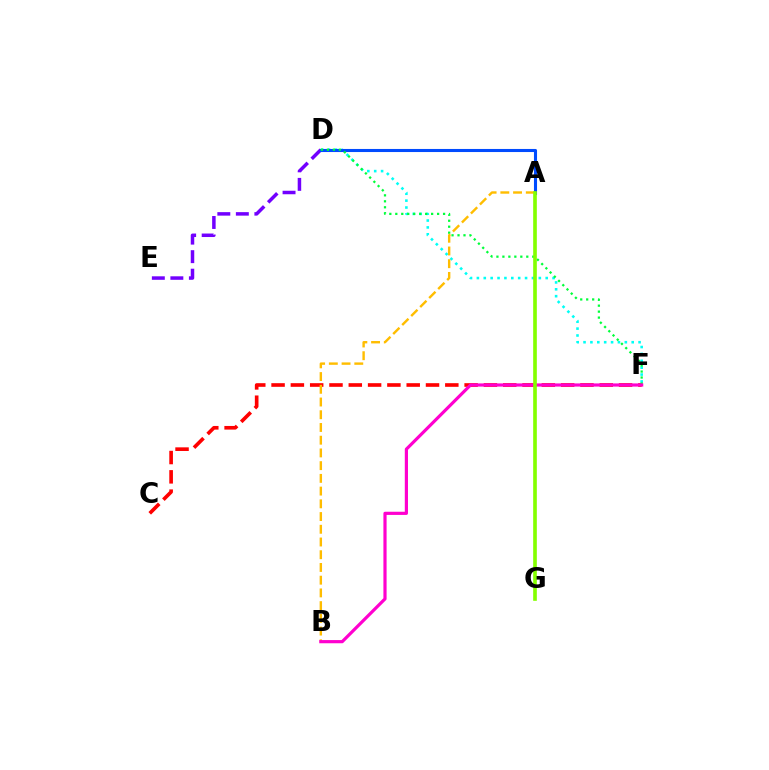{('C', 'F'): [{'color': '#ff0000', 'line_style': 'dashed', 'thickness': 2.62}], ('D', 'F'): [{'color': '#00fff6', 'line_style': 'dotted', 'thickness': 1.87}, {'color': '#00ff39', 'line_style': 'dotted', 'thickness': 1.62}], ('D', 'E'): [{'color': '#7200ff', 'line_style': 'dashed', 'thickness': 2.52}], ('A', 'D'): [{'color': '#004bff', 'line_style': 'solid', 'thickness': 2.22}], ('A', 'B'): [{'color': '#ffbd00', 'line_style': 'dashed', 'thickness': 1.73}], ('B', 'F'): [{'color': '#ff00cf', 'line_style': 'solid', 'thickness': 2.29}], ('A', 'G'): [{'color': '#84ff00', 'line_style': 'solid', 'thickness': 2.63}]}